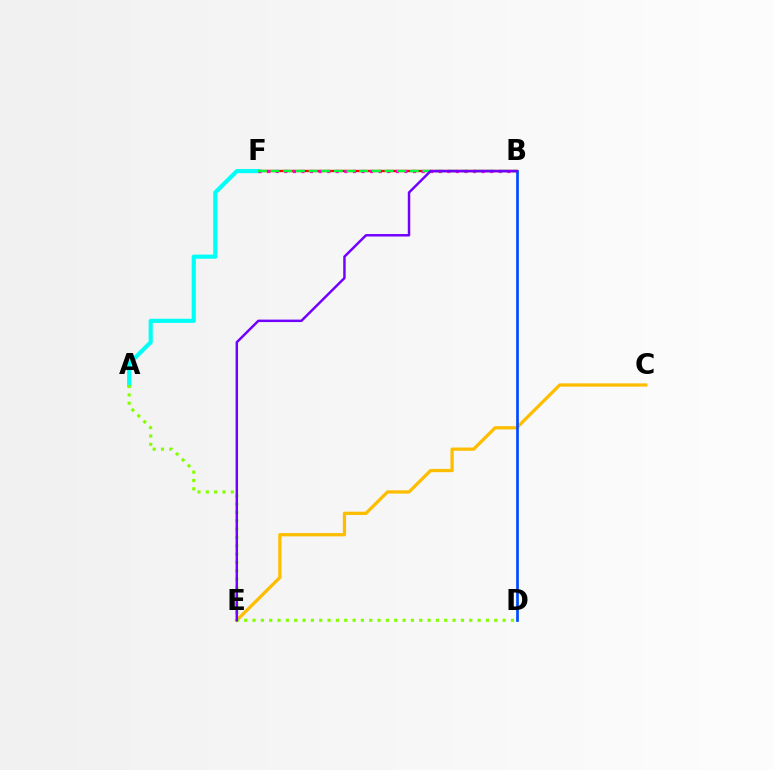{('B', 'F'): [{'color': '#ff0000', 'line_style': 'solid', 'thickness': 1.68}, {'color': '#ff00cf', 'line_style': 'dotted', 'thickness': 2.33}, {'color': '#00ff39', 'line_style': 'dashed', 'thickness': 1.72}], ('A', 'F'): [{'color': '#00fff6', 'line_style': 'solid', 'thickness': 2.98}], ('C', 'E'): [{'color': '#ffbd00', 'line_style': 'solid', 'thickness': 2.35}], ('A', 'D'): [{'color': '#84ff00', 'line_style': 'dotted', 'thickness': 2.26}], ('B', 'D'): [{'color': '#004bff', 'line_style': 'solid', 'thickness': 1.94}], ('B', 'E'): [{'color': '#7200ff', 'line_style': 'solid', 'thickness': 1.78}]}